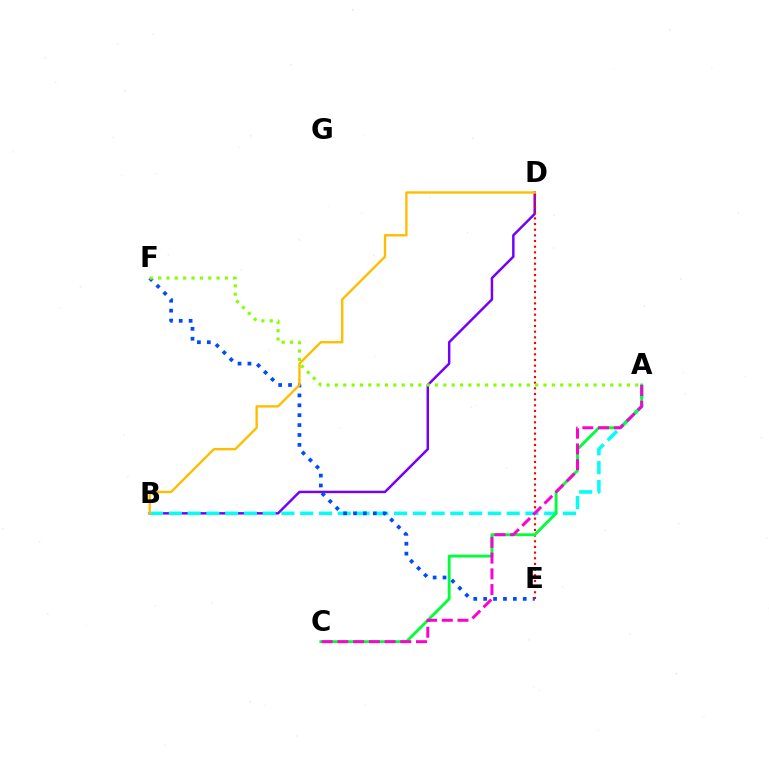{('B', 'D'): [{'color': '#7200ff', 'line_style': 'solid', 'thickness': 1.77}, {'color': '#ffbd00', 'line_style': 'solid', 'thickness': 1.7}], ('A', 'B'): [{'color': '#00fff6', 'line_style': 'dashed', 'thickness': 2.55}], ('E', 'F'): [{'color': '#004bff', 'line_style': 'dotted', 'thickness': 2.69}], ('D', 'E'): [{'color': '#ff0000', 'line_style': 'dotted', 'thickness': 1.54}], ('A', 'C'): [{'color': '#00ff39', 'line_style': 'solid', 'thickness': 2.06}, {'color': '#ff00cf', 'line_style': 'dashed', 'thickness': 2.14}], ('A', 'F'): [{'color': '#84ff00', 'line_style': 'dotted', 'thickness': 2.27}]}